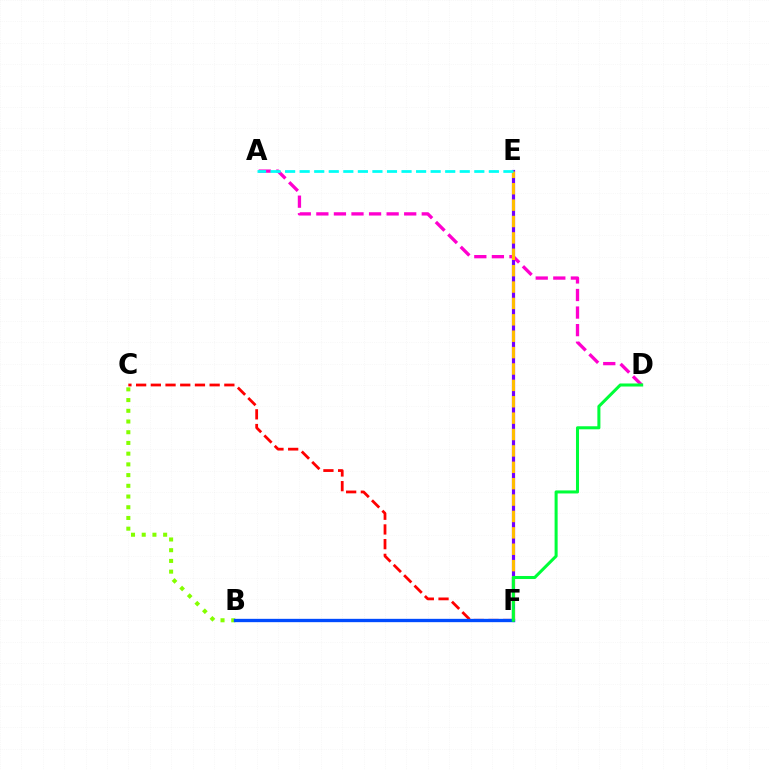{('B', 'C'): [{'color': '#84ff00', 'line_style': 'dotted', 'thickness': 2.91}], ('E', 'F'): [{'color': '#7200ff', 'line_style': 'solid', 'thickness': 2.28}, {'color': '#ffbd00', 'line_style': 'dashed', 'thickness': 2.23}], ('C', 'F'): [{'color': '#ff0000', 'line_style': 'dashed', 'thickness': 2.0}], ('B', 'F'): [{'color': '#004bff', 'line_style': 'solid', 'thickness': 2.4}], ('A', 'D'): [{'color': '#ff00cf', 'line_style': 'dashed', 'thickness': 2.39}], ('D', 'F'): [{'color': '#00ff39', 'line_style': 'solid', 'thickness': 2.19}], ('A', 'E'): [{'color': '#00fff6', 'line_style': 'dashed', 'thickness': 1.98}]}